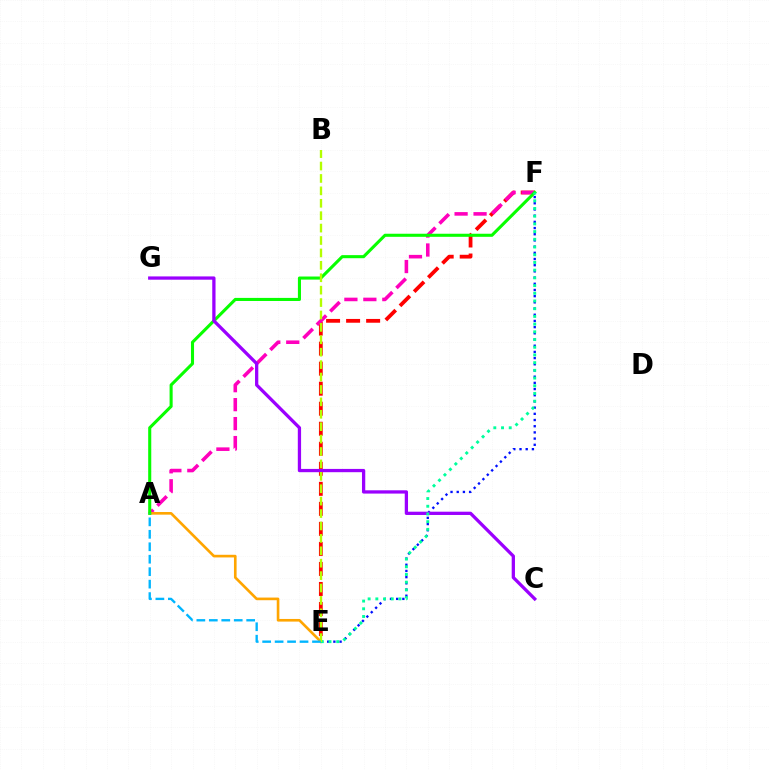{('E', 'F'): [{'color': '#ff0000', 'line_style': 'dashed', 'thickness': 2.72}, {'color': '#0010ff', 'line_style': 'dotted', 'thickness': 1.68}, {'color': '#00ff9d', 'line_style': 'dotted', 'thickness': 2.09}], ('A', 'F'): [{'color': '#ff00bd', 'line_style': 'dashed', 'thickness': 2.58}, {'color': '#08ff00', 'line_style': 'solid', 'thickness': 2.22}], ('A', 'E'): [{'color': '#ffa500', 'line_style': 'solid', 'thickness': 1.9}, {'color': '#00b5ff', 'line_style': 'dashed', 'thickness': 1.69}], ('C', 'G'): [{'color': '#9b00ff', 'line_style': 'solid', 'thickness': 2.36}], ('B', 'E'): [{'color': '#b3ff00', 'line_style': 'dashed', 'thickness': 1.69}]}